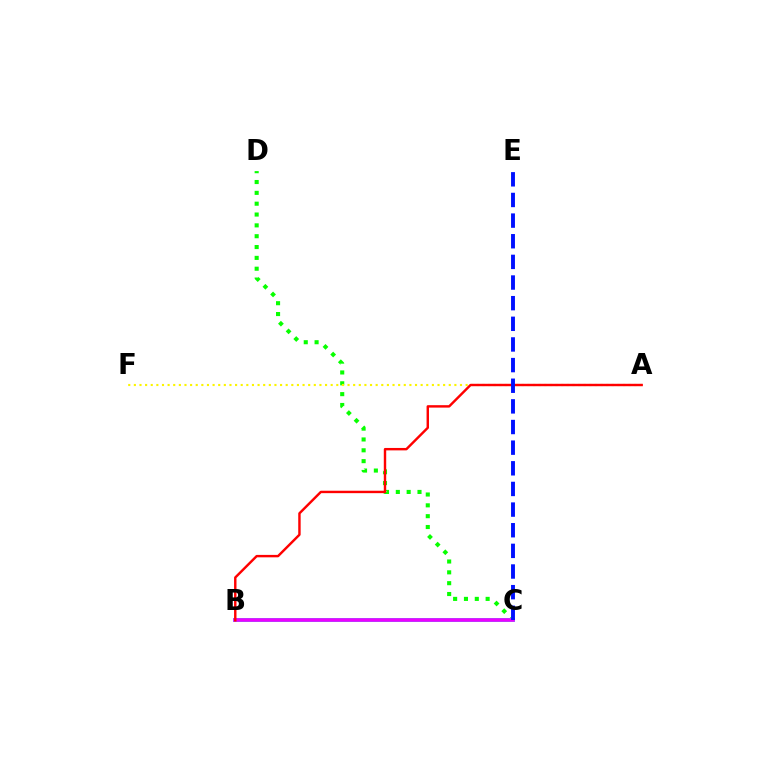{('C', 'D'): [{'color': '#08ff00', 'line_style': 'dotted', 'thickness': 2.94}], ('B', 'C'): [{'color': '#00fff6', 'line_style': 'solid', 'thickness': 2.82}, {'color': '#ee00ff', 'line_style': 'solid', 'thickness': 2.61}], ('A', 'F'): [{'color': '#fcf500', 'line_style': 'dotted', 'thickness': 1.53}], ('A', 'B'): [{'color': '#ff0000', 'line_style': 'solid', 'thickness': 1.74}], ('C', 'E'): [{'color': '#0010ff', 'line_style': 'dashed', 'thickness': 2.8}]}